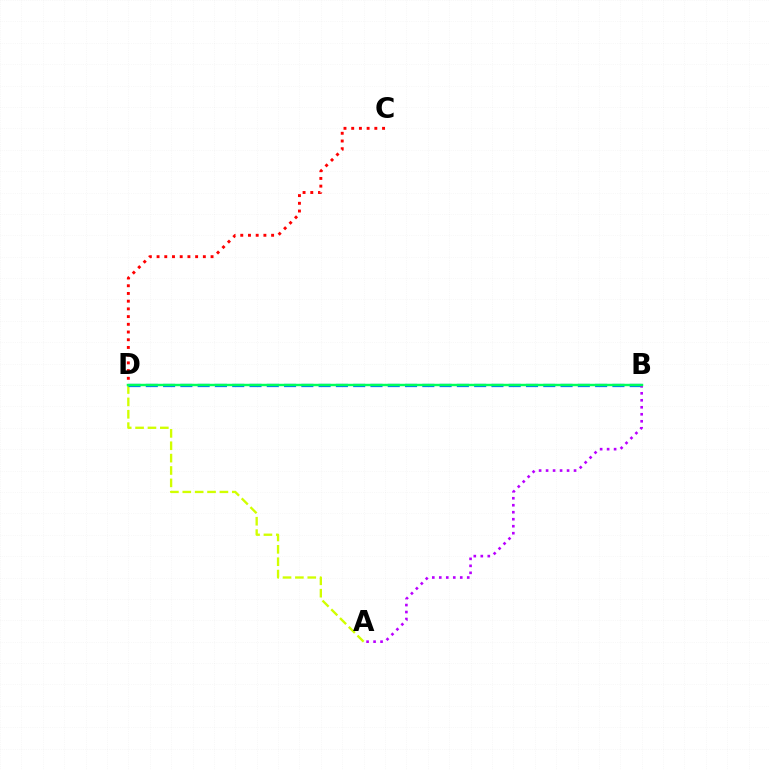{('A', 'D'): [{'color': '#d1ff00', 'line_style': 'dashed', 'thickness': 1.68}], ('C', 'D'): [{'color': '#ff0000', 'line_style': 'dotted', 'thickness': 2.1}], ('B', 'D'): [{'color': '#0074ff', 'line_style': 'dashed', 'thickness': 2.35}, {'color': '#00ff5c', 'line_style': 'solid', 'thickness': 1.76}], ('A', 'B'): [{'color': '#b900ff', 'line_style': 'dotted', 'thickness': 1.9}]}